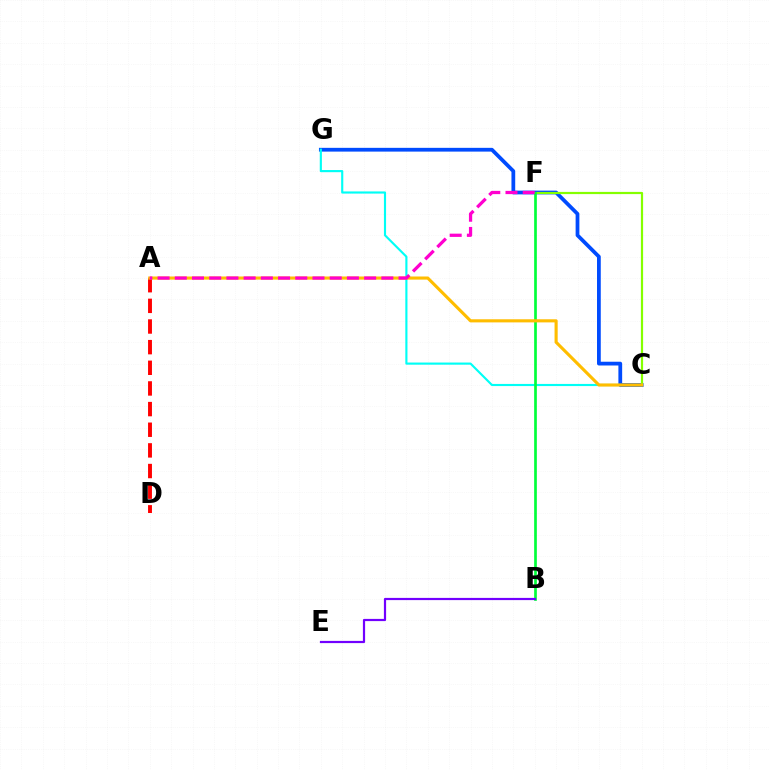{('C', 'G'): [{'color': '#004bff', 'line_style': 'solid', 'thickness': 2.71}, {'color': '#00fff6', 'line_style': 'solid', 'thickness': 1.54}], ('A', 'D'): [{'color': '#ff0000', 'line_style': 'dashed', 'thickness': 2.8}], ('C', 'F'): [{'color': '#84ff00', 'line_style': 'solid', 'thickness': 1.59}], ('B', 'F'): [{'color': '#00ff39', 'line_style': 'solid', 'thickness': 1.94}], ('A', 'C'): [{'color': '#ffbd00', 'line_style': 'solid', 'thickness': 2.24}], ('A', 'F'): [{'color': '#ff00cf', 'line_style': 'dashed', 'thickness': 2.34}], ('B', 'E'): [{'color': '#7200ff', 'line_style': 'solid', 'thickness': 1.58}]}